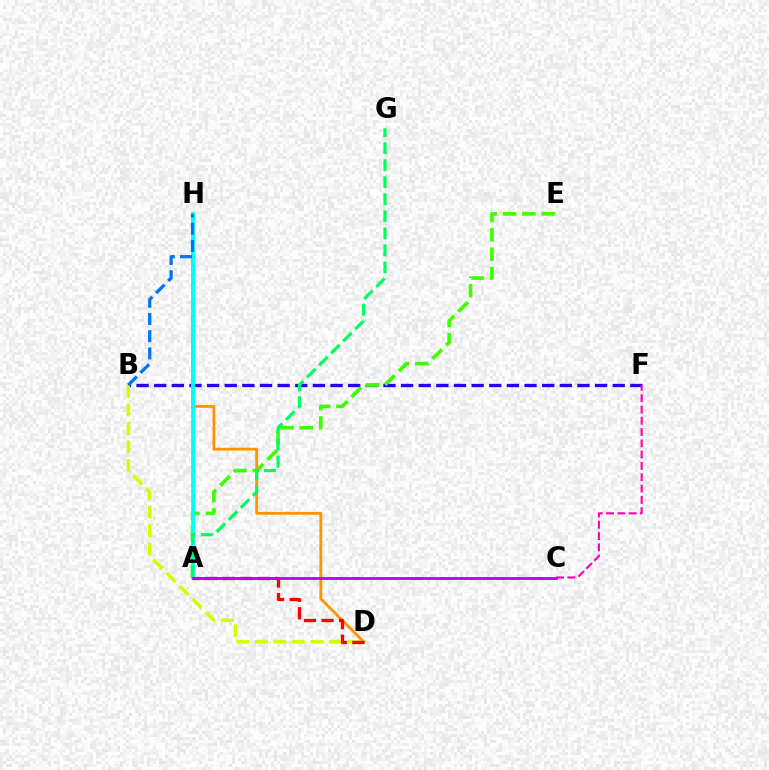{('B', 'F'): [{'color': '#2500ff', 'line_style': 'dashed', 'thickness': 2.4}], ('A', 'E'): [{'color': '#3dff00', 'line_style': 'dashed', 'thickness': 2.62}], ('D', 'H'): [{'color': '#ff9400', 'line_style': 'solid', 'thickness': 2.03}], ('C', 'F'): [{'color': '#ff00ac', 'line_style': 'dashed', 'thickness': 1.53}], ('B', 'D'): [{'color': '#d1ff00', 'line_style': 'dashed', 'thickness': 2.51}], ('A', 'H'): [{'color': '#00fff6', 'line_style': 'solid', 'thickness': 2.71}], ('B', 'H'): [{'color': '#0074ff', 'line_style': 'dashed', 'thickness': 2.34}], ('A', 'D'): [{'color': '#ff0000', 'line_style': 'dashed', 'thickness': 2.39}], ('A', 'G'): [{'color': '#00ff5c', 'line_style': 'dashed', 'thickness': 2.31}], ('A', 'C'): [{'color': '#b900ff', 'line_style': 'solid', 'thickness': 2.04}]}